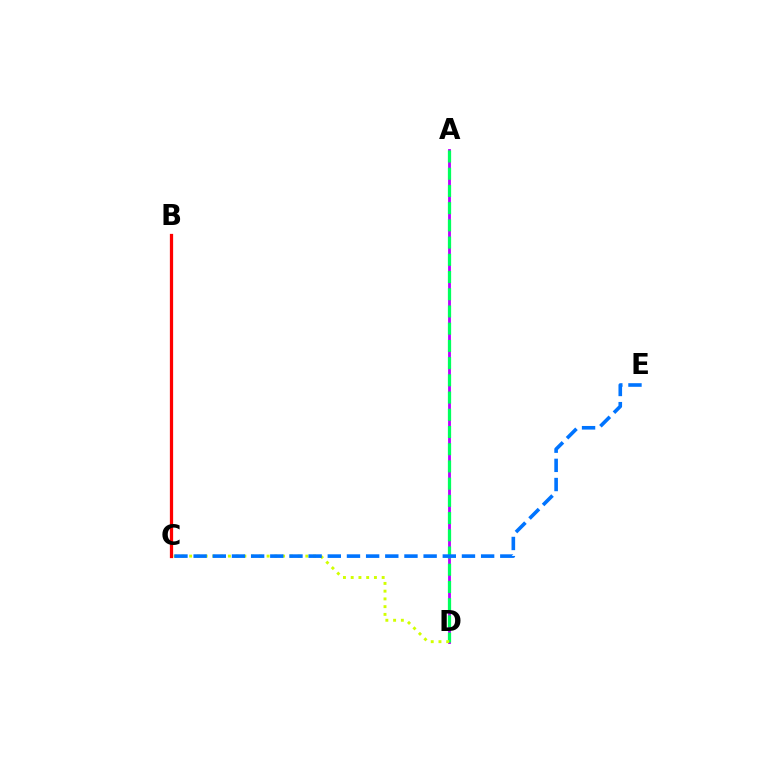{('A', 'D'): [{'color': '#b900ff', 'line_style': 'solid', 'thickness': 2.04}, {'color': '#00ff5c', 'line_style': 'dashed', 'thickness': 2.34}], ('C', 'D'): [{'color': '#d1ff00', 'line_style': 'dotted', 'thickness': 2.1}], ('B', 'C'): [{'color': '#ff0000', 'line_style': 'solid', 'thickness': 2.34}], ('C', 'E'): [{'color': '#0074ff', 'line_style': 'dashed', 'thickness': 2.6}]}